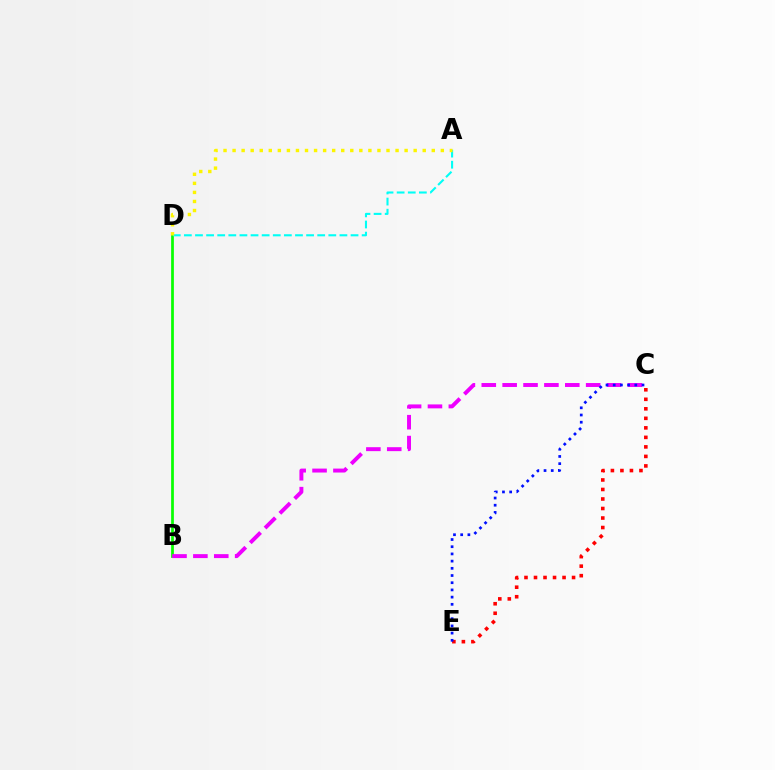{('C', 'E'): [{'color': '#ff0000', 'line_style': 'dotted', 'thickness': 2.59}, {'color': '#0010ff', 'line_style': 'dotted', 'thickness': 1.96}], ('B', 'D'): [{'color': '#08ff00', 'line_style': 'solid', 'thickness': 1.98}], ('B', 'C'): [{'color': '#ee00ff', 'line_style': 'dashed', 'thickness': 2.84}], ('A', 'D'): [{'color': '#00fff6', 'line_style': 'dashed', 'thickness': 1.51}, {'color': '#fcf500', 'line_style': 'dotted', 'thickness': 2.46}]}